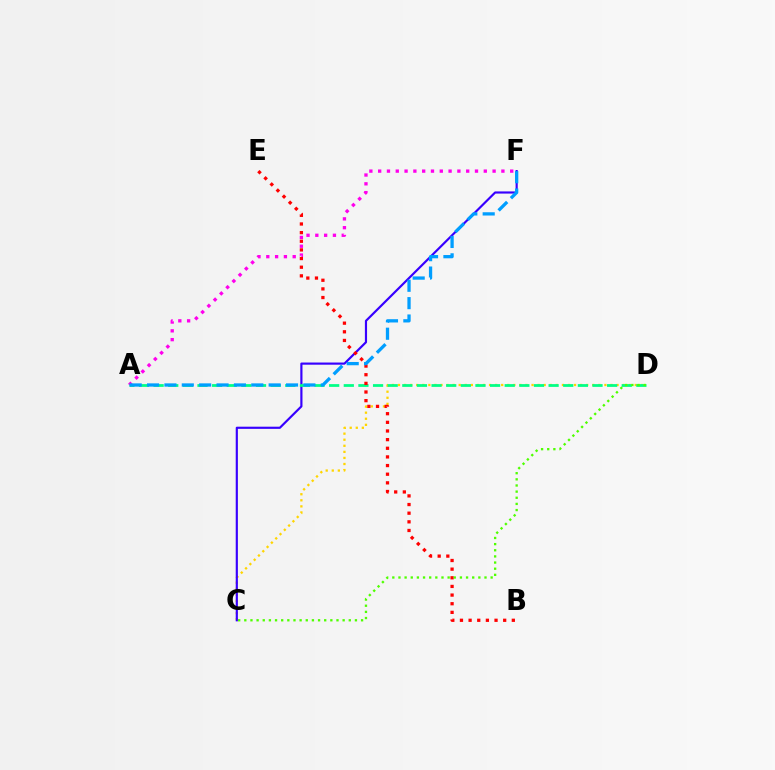{('A', 'F'): [{'color': '#ff00ed', 'line_style': 'dotted', 'thickness': 2.39}, {'color': '#009eff', 'line_style': 'dashed', 'thickness': 2.36}], ('C', 'D'): [{'color': '#ffd500', 'line_style': 'dotted', 'thickness': 1.65}, {'color': '#4fff00', 'line_style': 'dotted', 'thickness': 1.67}], ('C', 'F'): [{'color': '#3700ff', 'line_style': 'solid', 'thickness': 1.56}], ('A', 'D'): [{'color': '#00ff86', 'line_style': 'dashed', 'thickness': 1.99}], ('B', 'E'): [{'color': '#ff0000', 'line_style': 'dotted', 'thickness': 2.35}]}